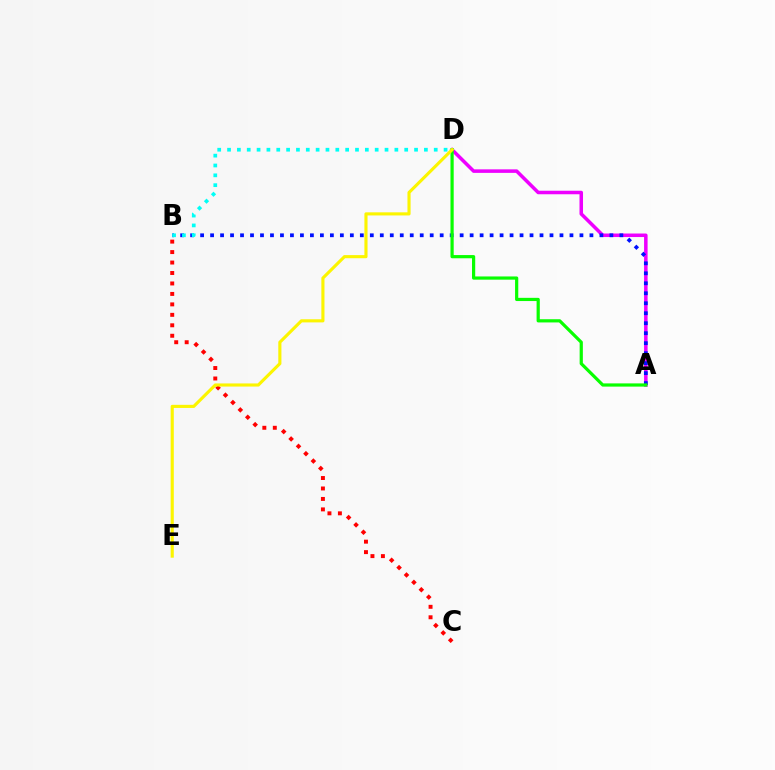{('A', 'D'): [{'color': '#ee00ff', 'line_style': 'solid', 'thickness': 2.54}, {'color': '#08ff00', 'line_style': 'solid', 'thickness': 2.31}], ('A', 'B'): [{'color': '#0010ff', 'line_style': 'dotted', 'thickness': 2.71}], ('B', 'C'): [{'color': '#ff0000', 'line_style': 'dotted', 'thickness': 2.84}], ('B', 'D'): [{'color': '#00fff6', 'line_style': 'dotted', 'thickness': 2.67}], ('D', 'E'): [{'color': '#fcf500', 'line_style': 'solid', 'thickness': 2.25}]}